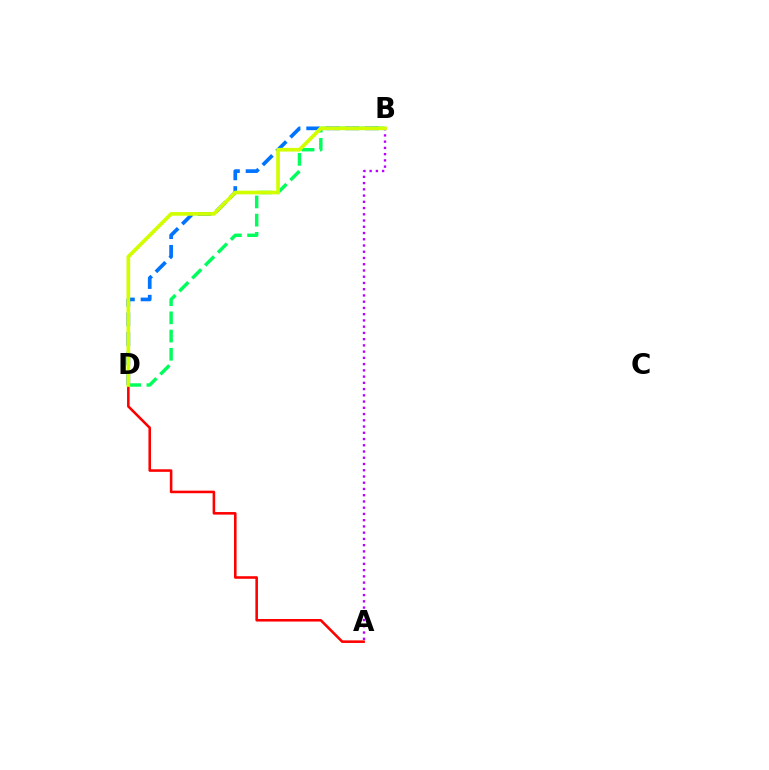{('B', 'D'): [{'color': '#0074ff', 'line_style': 'dashed', 'thickness': 2.66}, {'color': '#00ff5c', 'line_style': 'dashed', 'thickness': 2.47}, {'color': '#d1ff00', 'line_style': 'solid', 'thickness': 2.65}], ('A', 'D'): [{'color': '#ff0000', 'line_style': 'solid', 'thickness': 1.85}], ('A', 'B'): [{'color': '#b900ff', 'line_style': 'dotted', 'thickness': 1.7}]}